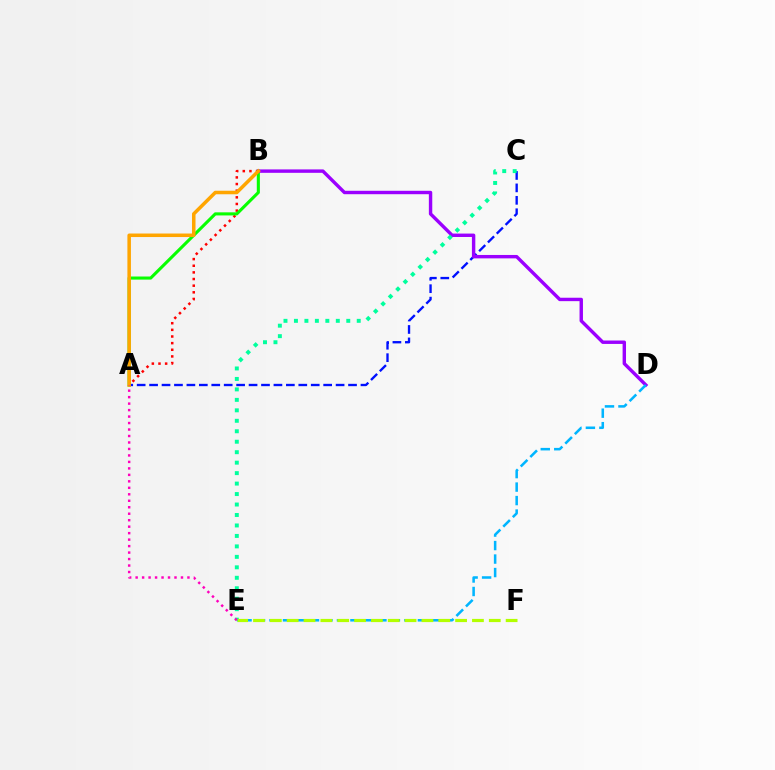{('A', 'B'): [{'color': '#ff0000', 'line_style': 'dotted', 'thickness': 1.8}, {'color': '#08ff00', 'line_style': 'solid', 'thickness': 2.22}, {'color': '#ffa500', 'line_style': 'solid', 'thickness': 2.54}], ('A', 'C'): [{'color': '#0010ff', 'line_style': 'dashed', 'thickness': 1.69}], ('B', 'D'): [{'color': '#9b00ff', 'line_style': 'solid', 'thickness': 2.46}], ('C', 'E'): [{'color': '#00ff9d', 'line_style': 'dotted', 'thickness': 2.84}], ('D', 'E'): [{'color': '#00b5ff', 'line_style': 'dashed', 'thickness': 1.83}], ('A', 'E'): [{'color': '#ff00bd', 'line_style': 'dotted', 'thickness': 1.76}], ('E', 'F'): [{'color': '#b3ff00', 'line_style': 'dashed', 'thickness': 2.29}]}